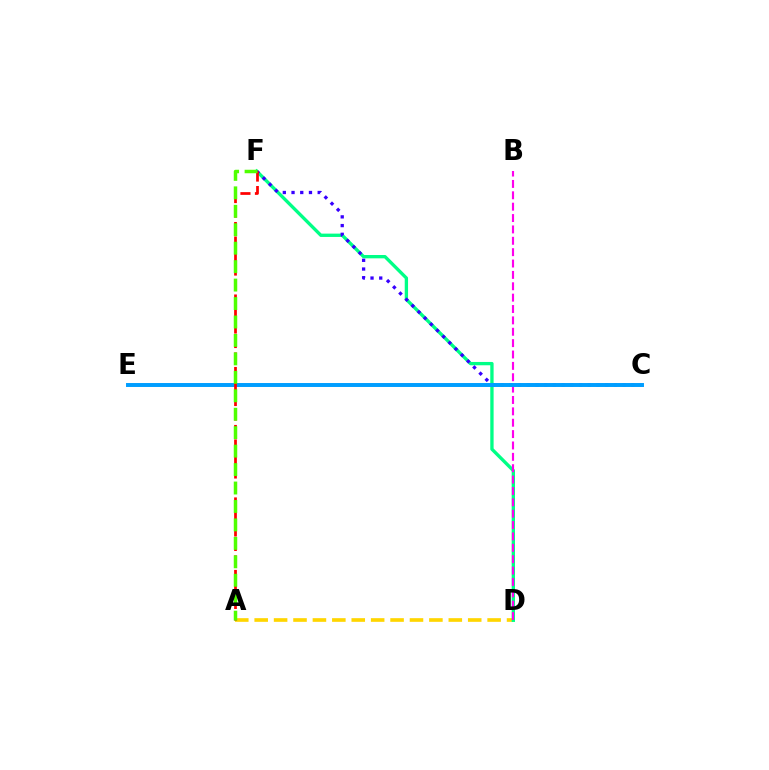{('A', 'D'): [{'color': '#ffd500', 'line_style': 'dashed', 'thickness': 2.64}], ('D', 'F'): [{'color': '#00ff86', 'line_style': 'solid', 'thickness': 2.4}], ('C', 'F'): [{'color': '#3700ff', 'line_style': 'dotted', 'thickness': 2.37}], ('B', 'D'): [{'color': '#ff00ed', 'line_style': 'dashed', 'thickness': 1.54}], ('C', 'E'): [{'color': '#009eff', 'line_style': 'solid', 'thickness': 2.84}], ('A', 'F'): [{'color': '#ff0000', 'line_style': 'dashed', 'thickness': 1.97}, {'color': '#4fff00', 'line_style': 'dashed', 'thickness': 2.51}]}